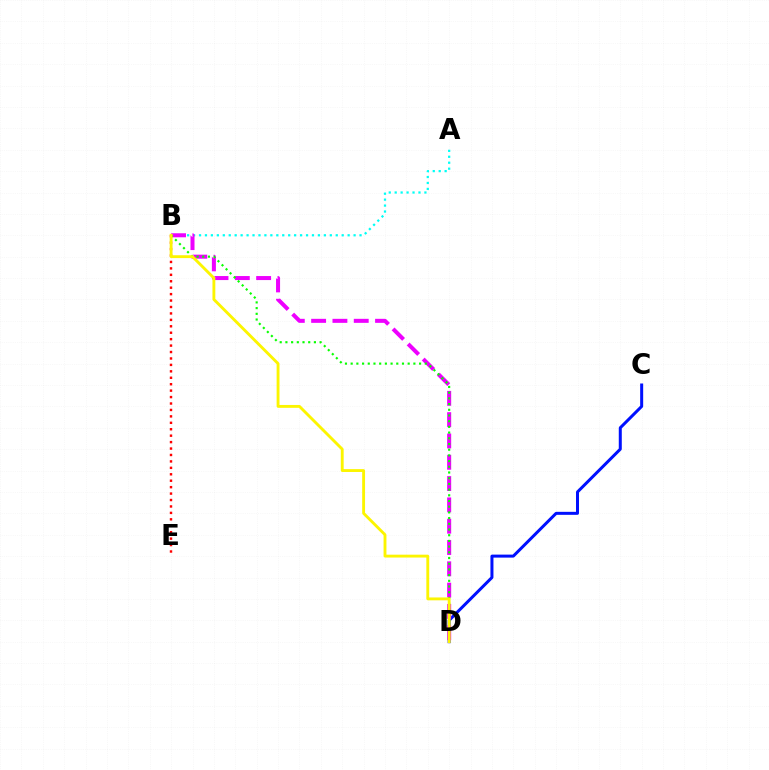{('C', 'D'): [{'color': '#0010ff', 'line_style': 'solid', 'thickness': 2.16}], ('B', 'E'): [{'color': '#ff0000', 'line_style': 'dotted', 'thickness': 1.75}], ('A', 'B'): [{'color': '#00fff6', 'line_style': 'dotted', 'thickness': 1.62}], ('B', 'D'): [{'color': '#ee00ff', 'line_style': 'dashed', 'thickness': 2.89}, {'color': '#08ff00', 'line_style': 'dotted', 'thickness': 1.55}, {'color': '#fcf500', 'line_style': 'solid', 'thickness': 2.06}]}